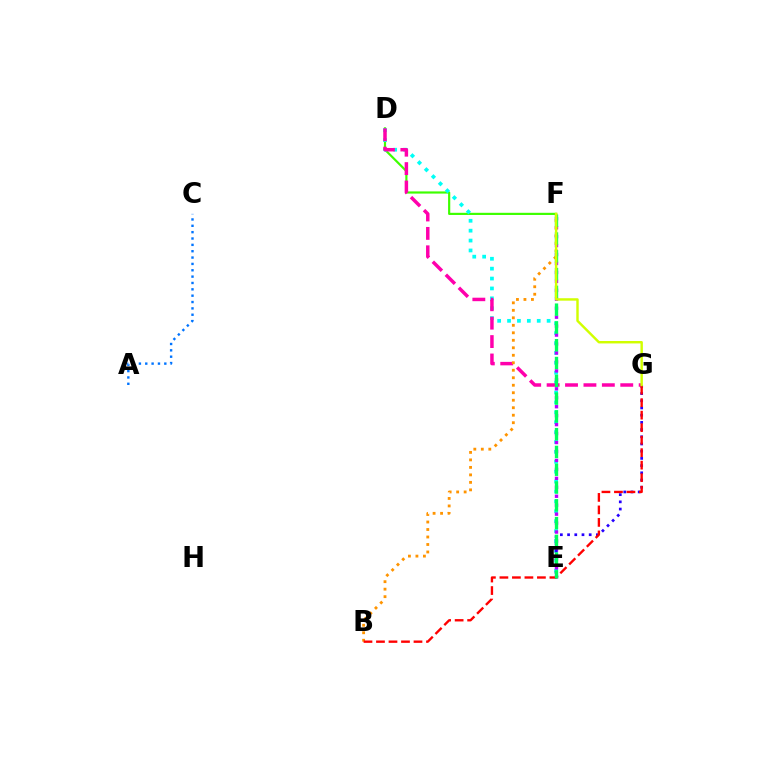{('D', 'F'): [{'color': '#3dff00', 'line_style': 'solid', 'thickness': 1.57}], ('D', 'E'): [{'color': '#00fff6', 'line_style': 'dotted', 'thickness': 2.69}], ('E', 'F'): [{'color': '#b900ff', 'line_style': 'dotted', 'thickness': 2.43}, {'color': '#00ff5c', 'line_style': 'dashed', 'thickness': 2.42}], ('E', 'G'): [{'color': '#2500ff', 'line_style': 'dotted', 'thickness': 1.96}], ('D', 'G'): [{'color': '#ff00ac', 'line_style': 'dashed', 'thickness': 2.5}], ('B', 'F'): [{'color': '#ff9400', 'line_style': 'dotted', 'thickness': 2.04}], ('B', 'G'): [{'color': '#ff0000', 'line_style': 'dashed', 'thickness': 1.7}], ('A', 'C'): [{'color': '#0074ff', 'line_style': 'dotted', 'thickness': 1.73}], ('F', 'G'): [{'color': '#d1ff00', 'line_style': 'solid', 'thickness': 1.75}]}